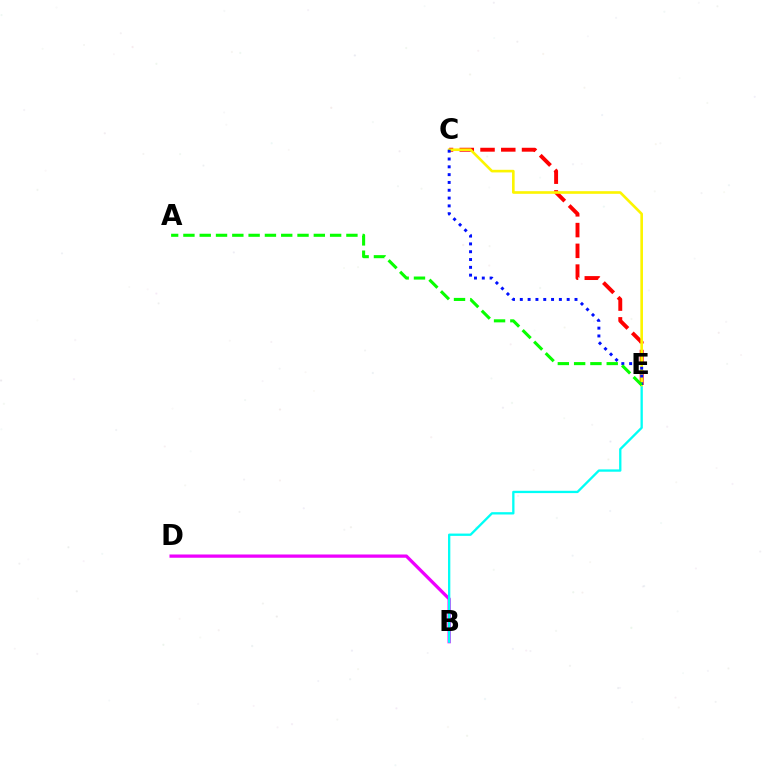{('B', 'D'): [{'color': '#ee00ff', 'line_style': 'solid', 'thickness': 2.35}], ('B', 'E'): [{'color': '#00fff6', 'line_style': 'solid', 'thickness': 1.67}], ('C', 'E'): [{'color': '#ff0000', 'line_style': 'dashed', 'thickness': 2.82}, {'color': '#fcf500', 'line_style': 'solid', 'thickness': 1.89}, {'color': '#0010ff', 'line_style': 'dotted', 'thickness': 2.12}], ('A', 'E'): [{'color': '#08ff00', 'line_style': 'dashed', 'thickness': 2.21}]}